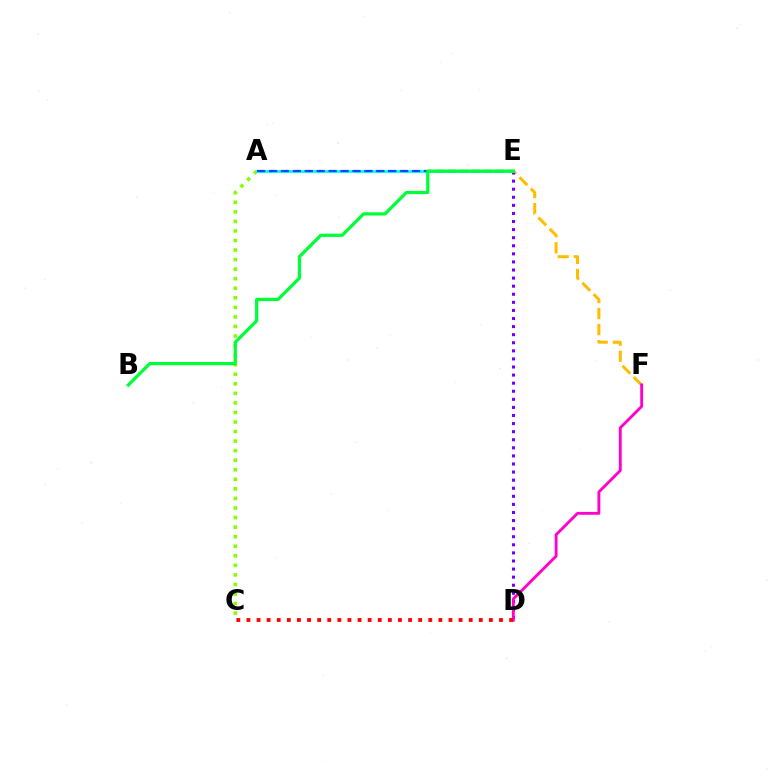{('A', 'C'): [{'color': '#84ff00', 'line_style': 'dotted', 'thickness': 2.6}], ('E', 'F'): [{'color': '#ffbd00', 'line_style': 'dashed', 'thickness': 2.18}], ('D', 'E'): [{'color': '#7200ff', 'line_style': 'dotted', 'thickness': 2.2}], ('A', 'E'): [{'color': '#00fff6', 'line_style': 'solid', 'thickness': 2.04}, {'color': '#004bff', 'line_style': 'dashed', 'thickness': 1.62}], ('D', 'F'): [{'color': '#ff00cf', 'line_style': 'solid', 'thickness': 2.06}], ('C', 'D'): [{'color': '#ff0000', 'line_style': 'dotted', 'thickness': 2.74}], ('B', 'E'): [{'color': '#00ff39', 'line_style': 'solid', 'thickness': 2.34}]}